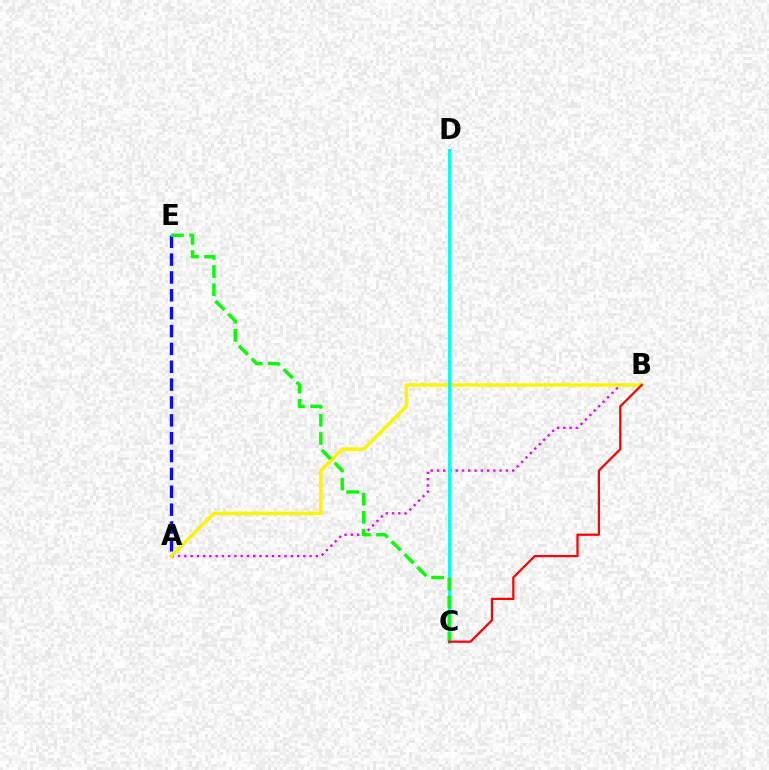{('A', 'E'): [{'color': '#0010ff', 'line_style': 'dashed', 'thickness': 2.43}], ('A', 'B'): [{'color': '#ee00ff', 'line_style': 'dotted', 'thickness': 1.7}, {'color': '#fcf500', 'line_style': 'solid', 'thickness': 2.51}], ('C', 'D'): [{'color': '#00fff6', 'line_style': 'solid', 'thickness': 2.1}], ('C', 'E'): [{'color': '#08ff00', 'line_style': 'dashed', 'thickness': 2.47}], ('B', 'C'): [{'color': '#ff0000', 'line_style': 'solid', 'thickness': 1.62}]}